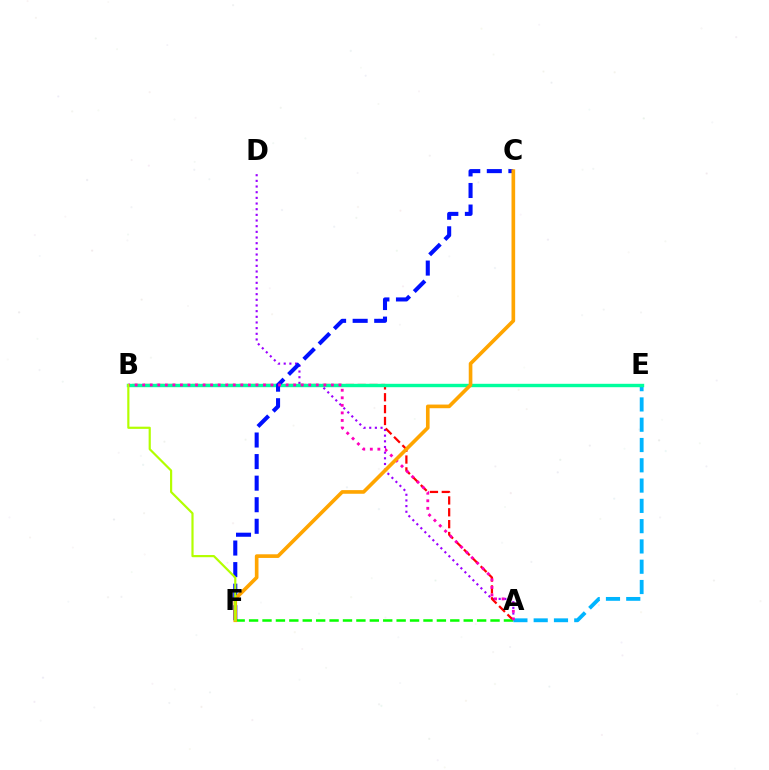{('A', 'D'): [{'color': '#9b00ff', 'line_style': 'dotted', 'thickness': 1.54}], ('A', 'B'): [{'color': '#ff0000', 'line_style': 'dashed', 'thickness': 1.61}, {'color': '#ff00bd', 'line_style': 'dotted', 'thickness': 2.05}], ('A', 'E'): [{'color': '#00b5ff', 'line_style': 'dashed', 'thickness': 2.76}], ('A', 'F'): [{'color': '#08ff00', 'line_style': 'dashed', 'thickness': 1.82}], ('B', 'E'): [{'color': '#00ff9d', 'line_style': 'solid', 'thickness': 2.45}], ('C', 'F'): [{'color': '#0010ff', 'line_style': 'dashed', 'thickness': 2.93}, {'color': '#ffa500', 'line_style': 'solid', 'thickness': 2.62}], ('B', 'F'): [{'color': '#b3ff00', 'line_style': 'solid', 'thickness': 1.57}]}